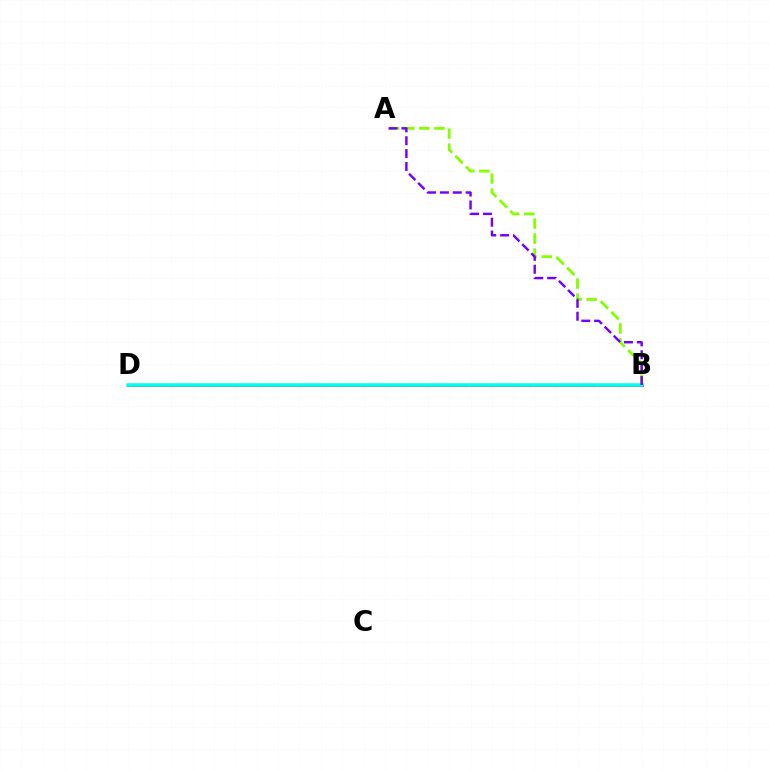{('B', 'D'): [{'color': '#ff0000', 'line_style': 'solid', 'thickness': 2.05}, {'color': '#00fff6', 'line_style': 'solid', 'thickness': 2.52}], ('A', 'B'): [{'color': '#84ff00', 'line_style': 'dashed', 'thickness': 2.04}, {'color': '#7200ff', 'line_style': 'dashed', 'thickness': 1.75}]}